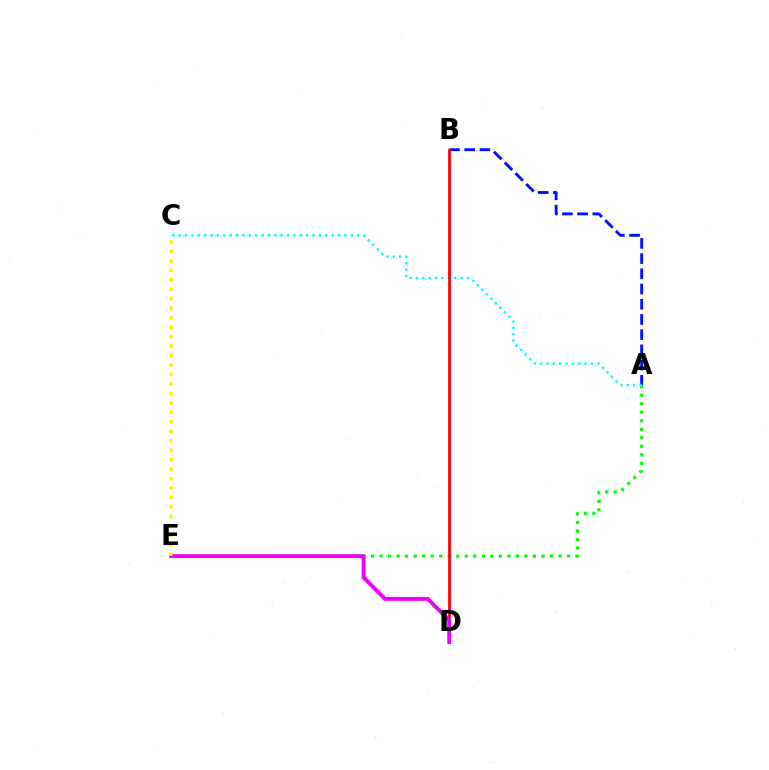{('A', 'B'): [{'color': '#0010ff', 'line_style': 'dashed', 'thickness': 2.07}], ('A', 'E'): [{'color': '#08ff00', 'line_style': 'dotted', 'thickness': 2.32}], ('A', 'C'): [{'color': '#00fff6', 'line_style': 'dotted', 'thickness': 1.73}], ('B', 'D'): [{'color': '#ff0000', 'line_style': 'solid', 'thickness': 1.99}], ('D', 'E'): [{'color': '#ee00ff', 'line_style': 'solid', 'thickness': 2.8}], ('C', 'E'): [{'color': '#fcf500', 'line_style': 'dotted', 'thickness': 2.57}]}